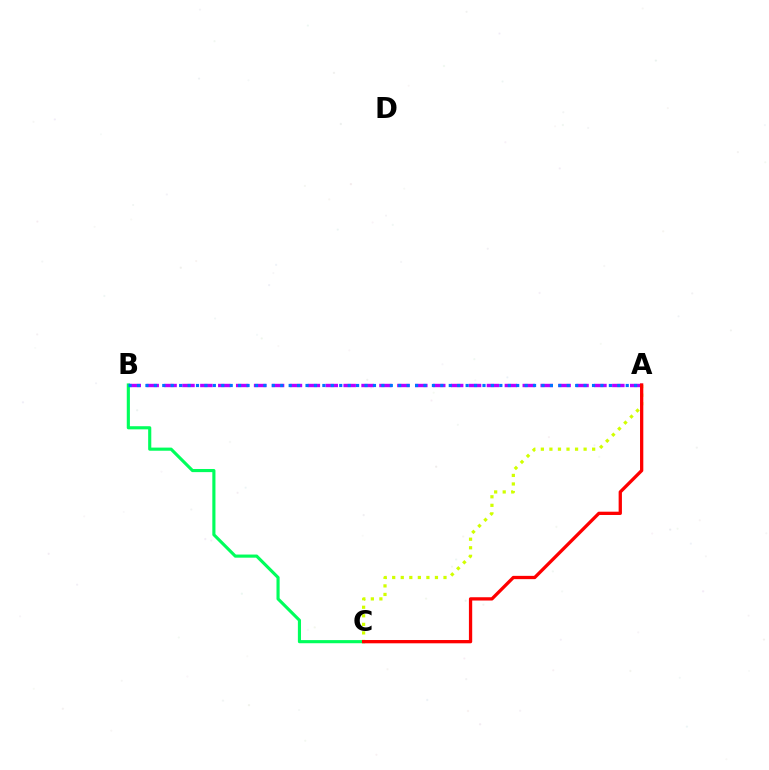{('A', 'B'): [{'color': '#b900ff', 'line_style': 'dashed', 'thickness': 2.43}, {'color': '#0074ff', 'line_style': 'dotted', 'thickness': 2.29}], ('B', 'C'): [{'color': '#00ff5c', 'line_style': 'solid', 'thickness': 2.25}], ('A', 'C'): [{'color': '#d1ff00', 'line_style': 'dotted', 'thickness': 2.32}, {'color': '#ff0000', 'line_style': 'solid', 'thickness': 2.37}]}